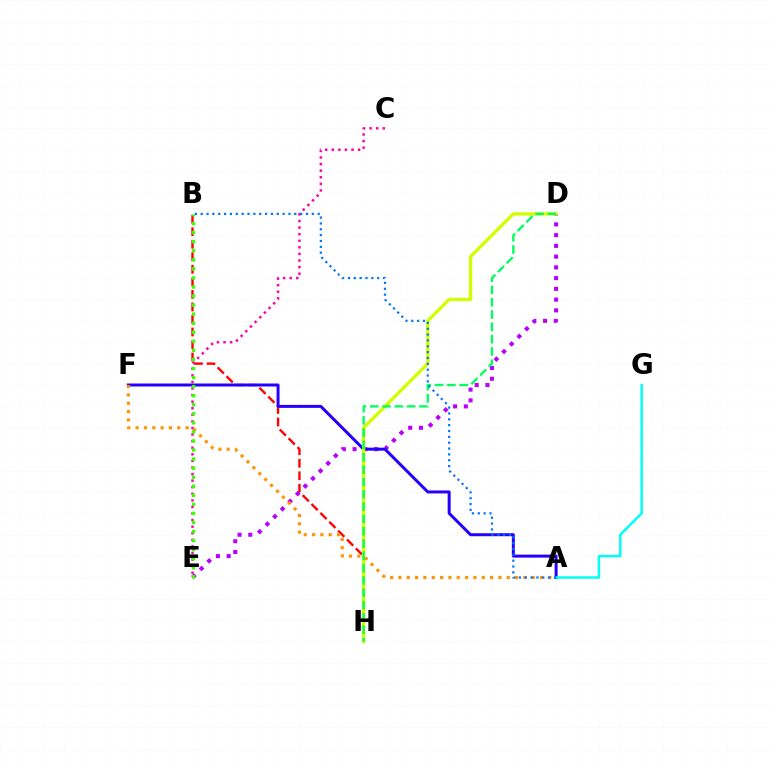{('B', 'H'): [{'color': '#ff0000', 'line_style': 'dashed', 'thickness': 1.7}], ('C', 'E'): [{'color': '#ff00ac', 'line_style': 'dotted', 'thickness': 1.79}], ('D', 'E'): [{'color': '#b900ff', 'line_style': 'dotted', 'thickness': 2.92}], ('A', 'F'): [{'color': '#2500ff', 'line_style': 'solid', 'thickness': 2.16}, {'color': '#ff9400', 'line_style': 'dotted', 'thickness': 2.26}], ('D', 'H'): [{'color': '#d1ff00', 'line_style': 'solid', 'thickness': 2.39}, {'color': '#00ff5c', 'line_style': 'dashed', 'thickness': 1.67}], ('A', 'G'): [{'color': '#00fff6', 'line_style': 'solid', 'thickness': 1.78}], ('B', 'E'): [{'color': '#3dff00', 'line_style': 'dotted', 'thickness': 2.46}], ('A', 'B'): [{'color': '#0074ff', 'line_style': 'dotted', 'thickness': 1.59}]}